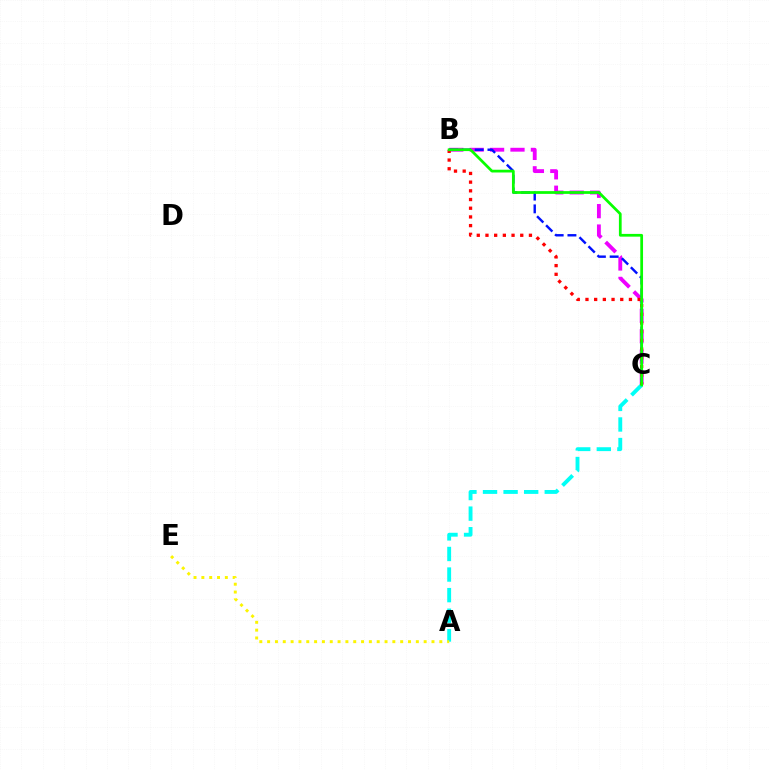{('B', 'C'): [{'color': '#ee00ff', 'line_style': 'dashed', 'thickness': 2.77}, {'color': '#0010ff', 'line_style': 'dashed', 'thickness': 1.74}, {'color': '#ff0000', 'line_style': 'dotted', 'thickness': 2.36}, {'color': '#08ff00', 'line_style': 'solid', 'thickness': 1.98}], ('A', 'C'): [{'color': '#00fff6', 'line_style': 'dashed', 'thickness': 2.8}], ('A', 'E'): [{'color': '#fcf500', 'line_style': 'dotted', 'thickness': 2.13}]}